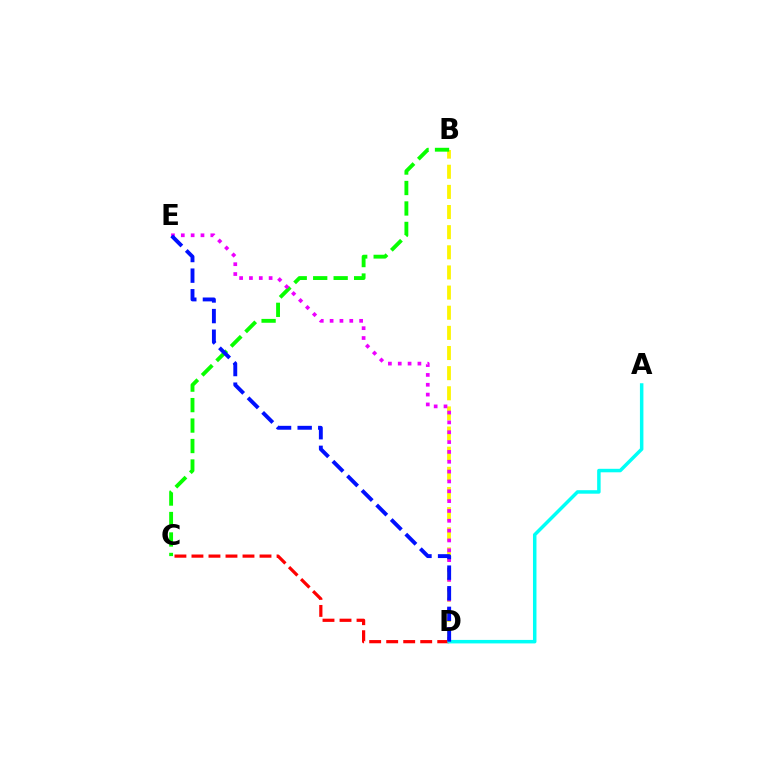{('C', 'D'): [{'color': '#ff0000', 'line_style': 'dashed', 'thickness': 2.31}], ('B', 'D'): [{'color': '#fcf500', 'line_style': 'dashed', 'thickness': 2.74}], ('A', 'D'): [{'color': '#00fff6', 'line_style': 'solid', 'thickness': 2.51}], ('B', 'C'): [{'color': '#08ff00', 'line_style': 'dashed', 'thickness': 2.78}], ('D', 'E'): [{'color': '#ee00ff', 'line_style': 'dotted', 'thickness': 2.67}, {'color': '#0010ff', 'line_style': 'dashed', 'thickness': 2.8}]}